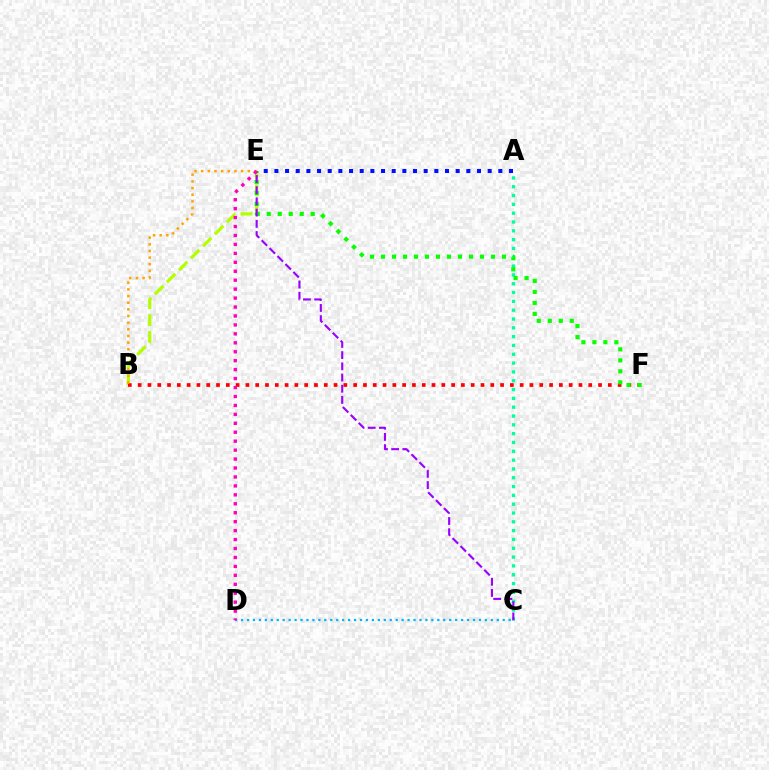{('A', 'C'): [{'color': '#00ff9d', 'line_style': 'dotted', 'thickness': 2.4}], ('B', 'E'): [{'color': '#b3ff00', 'line_style': 'dashed', 'thickness': 2.31}, {'color': '#ffa500', 'line_style': 'dotted', 'thickness': 1.81}], ('B', 'F'): [{'color': '#ff0000', 'line_style': 'dotted', 'thickness': 2.66}], ('C', 'D'): [{'color': '#00b5ff', 'line_style': 'dotted', 'thickness': 1.62}], ('E', 'F'): [{'color': '#08ff00', 'line_style': 'dotted', 'thickness': 2.99}], ('C', 'E'): [{'color': '#9b00ff', 'line_style': 'dashed', 'thickness': 1.52}], ('A', 'E'): [{'color': '#0010ff', 'line_style': 'dotted', 'thickness': 2.9}], ('D', 'E'): [{'color': '#ff00bd', 'line_style': 'dotted', 'thickness': 2.43}]}